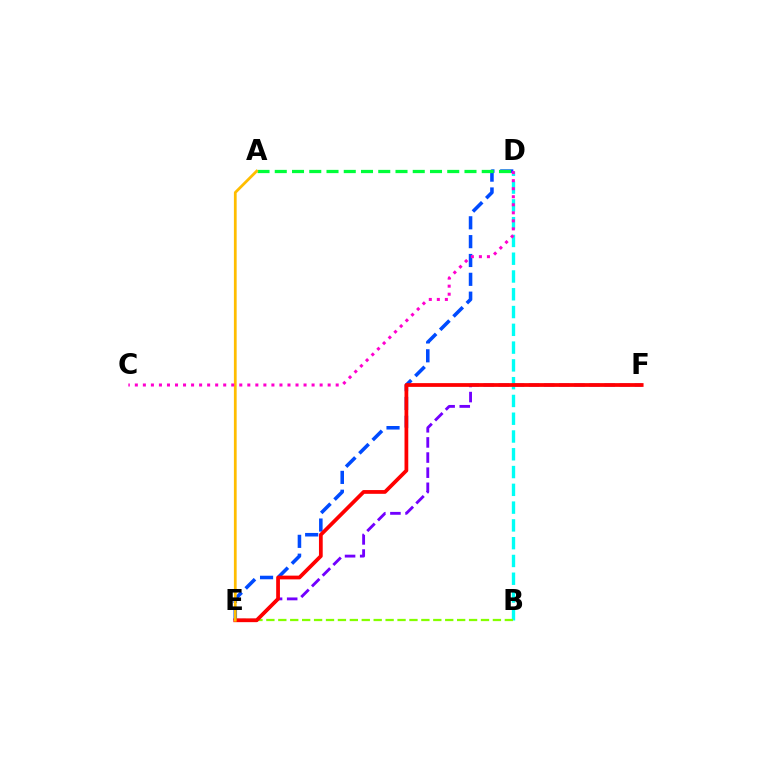{('B', 'D'): [{'color': '#00fff6', 'line_style': 'dashed', 'thickness': 2.42}], ('E', 'F'): [{'color': '#7200ff', 'line_style': 'dashed', 'thickness': 2.05}, {'color': '#ff0000', 'line_style': 'solid', 'thickness': 2.7}], ('D', 'E'): [{'color': '#004bff', 'line_style': 'dashed', 'thickness': 2.56}], ('A', 'D'): [{'color': '#00ff39', 'line_style': 'dashed', 'thickness': 2.34}], ('B', 'E'): [{'color': '#84ff00', 'line_style': 'dashed', 'thickness': 1.62}], ('A', 'E'): [{'color': '#ffbd00', 'line_style': 'solid', 'thickness': 1.98}], ('C', 'D'): [{'color': '#ff00cf', 'line_style': 'dotted', 'thickness': 2.18}]}